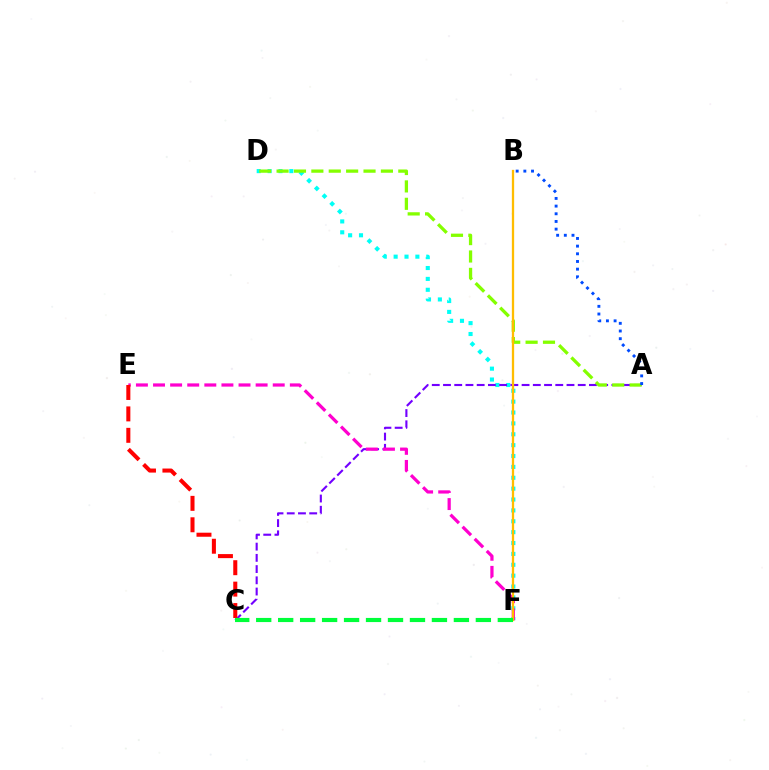{('D', 'F'): [{'color': '#00fff6', 'line_style': 'dotted', 'thickness': 2.95}], ('A', 'C'): [{'color': '#7200ff', 'line_style': 'dashed', 'thickness': 1.53}], ('E', 'F'): [{'color': '#ff00cf', 'line_style': 'dashed', 'thickness': 2.32}], ('C', 'E'): [{'color': '#ff0000', 'line_style': 'dashed', 'thickness': 2.91}], ('A', 'D'): [{'color': '#84ff00', 'line_style': 'dashed', 'thickness': 2.36}], ('B', 'F'): [{'color': '#ffbd00', 'line_style': 'solid', 'thickness': 1.65}], ('C', 'F'): [{'color': '#00ff39', 'line_style': 'dashed', 'thickness': 2.98}], ('A', 'B'): [{'color': '#004bff', 'line_style': 'dotted', 'thickness': 2.09}]}